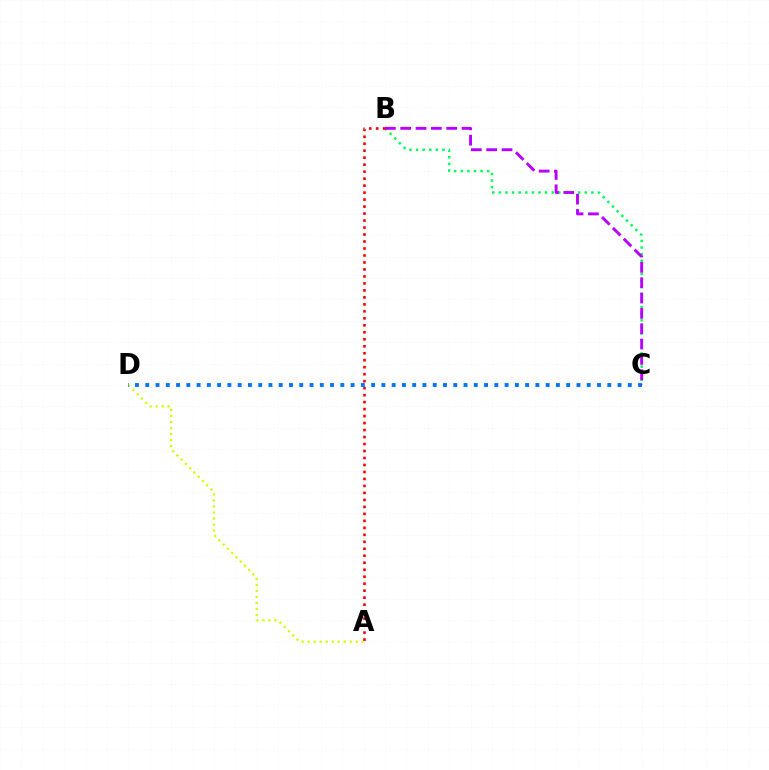{('B', 'C'): [{'color': '#00ff5c', 'line_style': 'dotted', 'thickness': 1.8}, {'color': '#b900ff', 'line_style': 'dashed', 'thickness': 2.08}], ('A', 'D'): [{'color': '#d1ff00', 'line_style': 'dotted', 'thickness': 1.63}], ('C', 'D'): [{'color': '#0074ff', 'line_style': 'dotted', 'thickness': 2.79}], ('A', 'B'): [{'color': '#ff0000', 'line_style': 'dotted', 'thickness': 1.9}]}